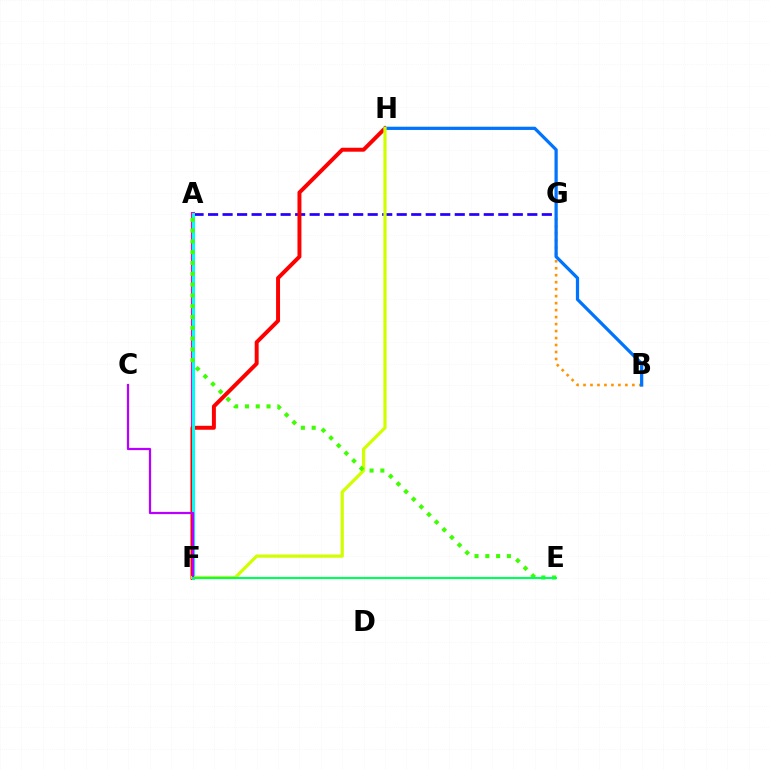{('A', 'F'): [{'color': '#ff00ac', 'line_style': 'solid', 'thickness': 2.96}, {'color': '#00fff6', 'line_style': 'solid', 'thickness': 2.13}], ('A', 'G'): [{'color': '#2500ff', 'line_style': 'dashed', 'thickness': 1.97}], ('F', 'H'): [{'color': '#ff0000', 'line_style': 'solid', 'thickness': 2.85}, {'color': '#d1ff00', 'line_style': 'solid', 'thickness': 2.32}], ('B', 'G'): [{'color': '#ff9400', 'line_style': 'dotted', 'thickness': 1.9}], ('B', 'H'): [{'color': '#0074ff', 'line_style': 'solid', 'thickness': 2.33}], ('C', 'F'): [{'color': '#b900ff', 'line_style': 'solid', 'thickness': 1.61}], ('A', 'E'): [{'color': '#3dff00', 'line_style': 'dotted', 'thickness': 2.93}], ('E', 'F'): [{'color': '#00ff5c', 'line_style': 'solid', 'thickness': 1.54}]}